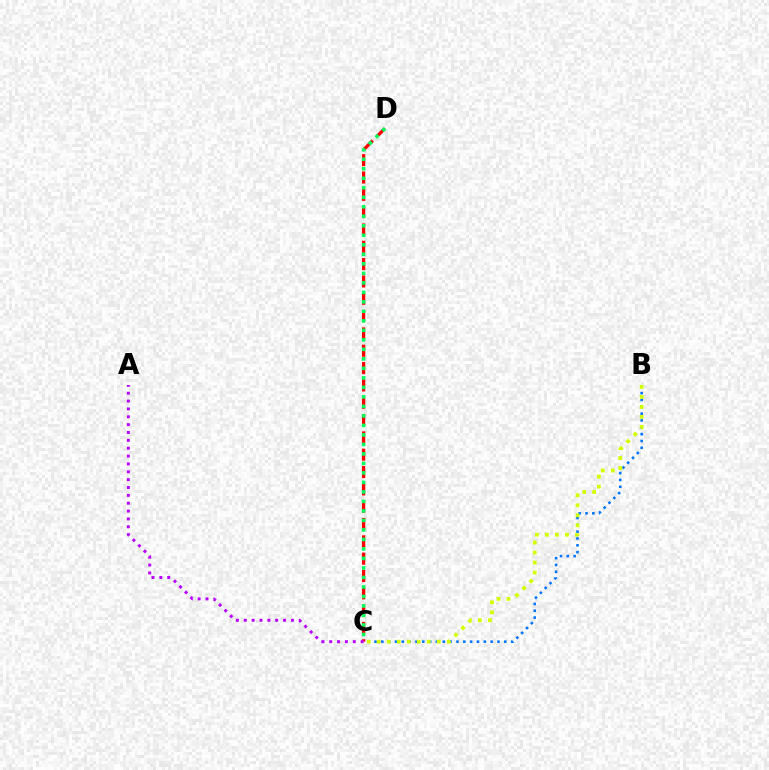{('B', 'C'): [{'color': '#0074ff', 'line_style': 'dotted', 'thickness': 1.86}, {'color': '#d1ff00', 'line_style': 'dotted', 'thickness': 2.72}], ('C', 'D'): [{'color': '#ff0000', 'line_style': 'dashed', 'thickness': 2.35}, {'color': '#00ff5c', 'line_style': 'dotted', 'thickness': 2.58}], ('A', 'C'): [{'color': '#b900ff', 'line_style': 'dotted', 'thickness': 2.13}]}